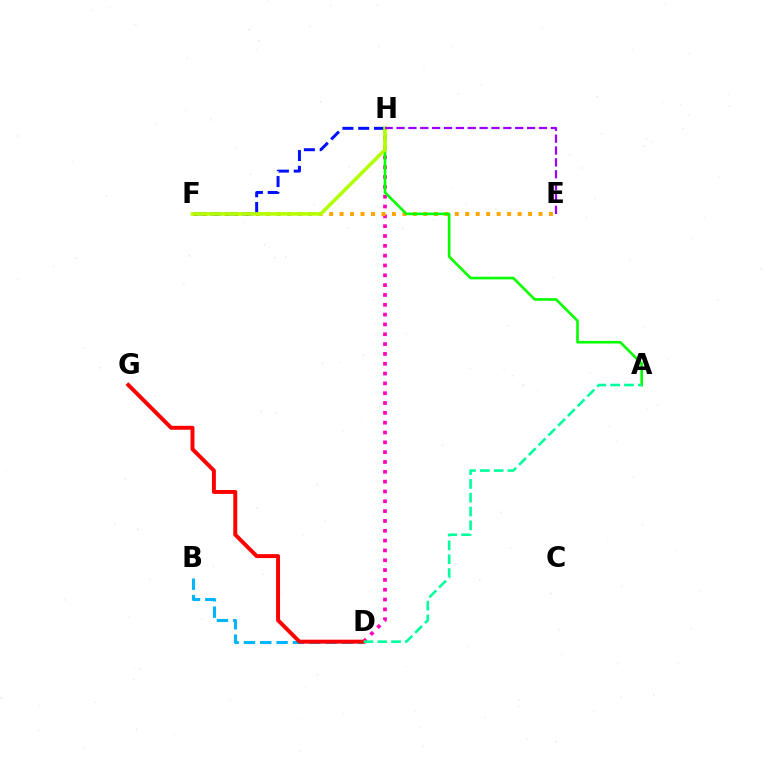{('D', 'H'): [{'color': '#ff00bd', 'line_style': 'dotted', 'thickness': 2.67}], ('E', 'F'): [{'color': '#ffa500', 'line_style': 'dotted', 'thickness': 2.85}], ('B', 'D'): [{'color': '#00b5ff', 'line_style': 'dashed', 'thickness': 2.22}], ('F', 'H'): [{'color': '#0010ff', 'line_style': 'dashed', 'thickness': 2.15}, {'color': '#b3ff00', 'line_style': 'solid', 'thickness': 2.57}], ('D', 'G'): [{'color': '#ff0000', 'line_style': 'solid', 'thickness': 2.84}], ('A', 'H'): [{'color': '#08ff00', 'line_style': 'solid', 'thickness': 1.9}], ('A', 'D'): [{'color': '#00ff9d', 'line_style': 'dashed', 'thickness': 1.88}], ('E', 'H'): [{'color': '#9b00ff', 'line_style': 'dashed', 'thickness': 1.61}]}